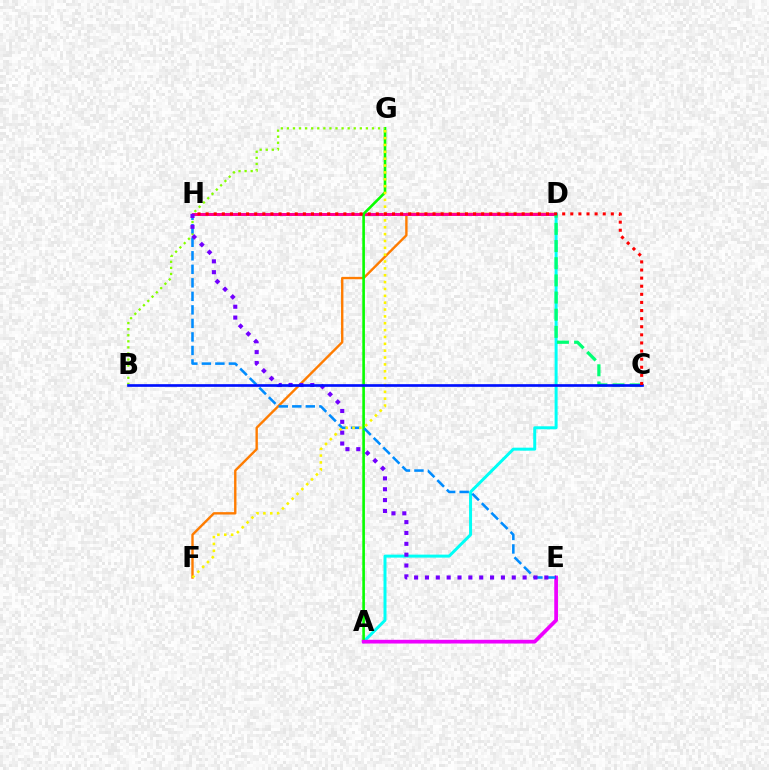{('D', 'F'): [{'color': '#ff7c00', 'line_style': 'solid', 'thickness': 1.72}], ('D', 'H'): [{'color': '#ff0094', 'line_style': 'solid', 'thickness': 2.15}], ('A', 'D'): [{'color': '#00fff6', 'line_style': 'solid', 'thickness': 2.15}], ('A', 'G'): [{'color': '#08ff00', 'line_style': 'solid', 'thickness': 1.89}], ('A', 'E'): [{'color': '#ee00ff', 'line_style': 'solid', 'thickness': 2.68}], ('B', 'G'): [{'color': '#84ff00', 'line_style': 'dotted', 'thickness': 1.65}], ('C', 'D'): [{'color': '#00ff74', 'line_style': 'dashed', 'thickness': 2.33}], ('E', 'H'): [{'color': '#008cff', 'line_style': 'dashed', 'thickness': 1.84}, {'color': '#7200ff', 'line_style': 'dotted', 'thickness': 2.95}], ('F', 'G'): [{'color': '#fcf500', 'line_style': 'dotted', 'thickness': 1.86}], ('B', 'C'): [{'color': '#0010ff', 'line_style': 'solid', 'thickness': 1.93}], ('C', 'H'): [{'color': '#ff0000', 'line_style': 'dotted', 'thickness': 2.2}]}